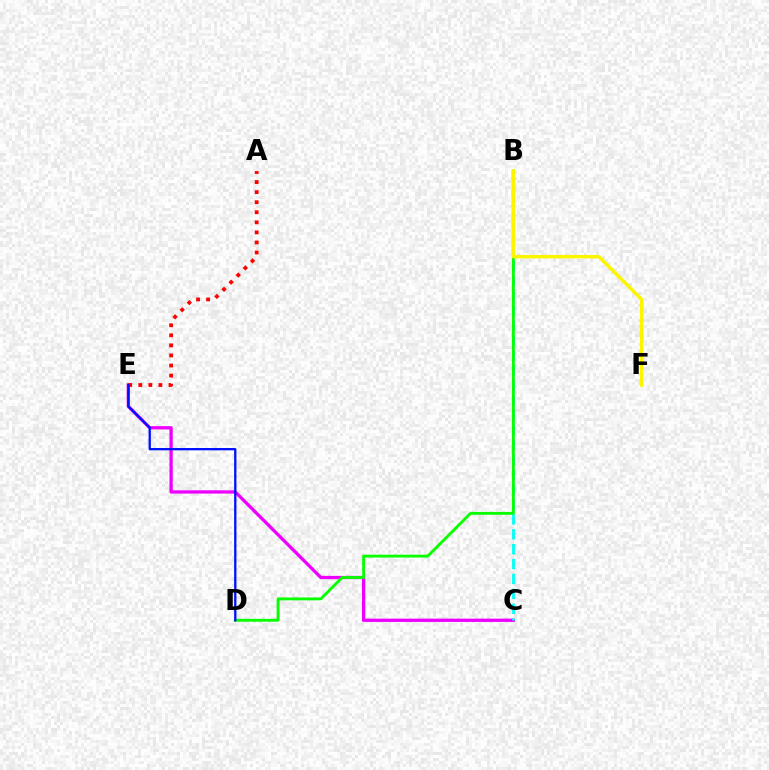{('C', 'E'): [{'color': '#ee00ff', 'line_style': 'solid', 'thickness': 2.36}], ('B', 'C'): [{'color': '#00fff6', 'line_style': 'dashed', 'thickness': 2.02}], ('B', 'D'): [{'color': '#08ff00', 'line_style': 'solid', 'thickness': 2.06}], ('B', 'F'): [{'color': '#fcf500', 'line_style': 'solid', 'thickness': 2.52}], ('A', 'E'): [{'color': '#ff0000', 'line_style': 'dotted', 'thickness': 2.73}], ('D', 'E'): [{'color': '#0010ff', 'line_style': 'solid', 'thickness': 1.65}]}